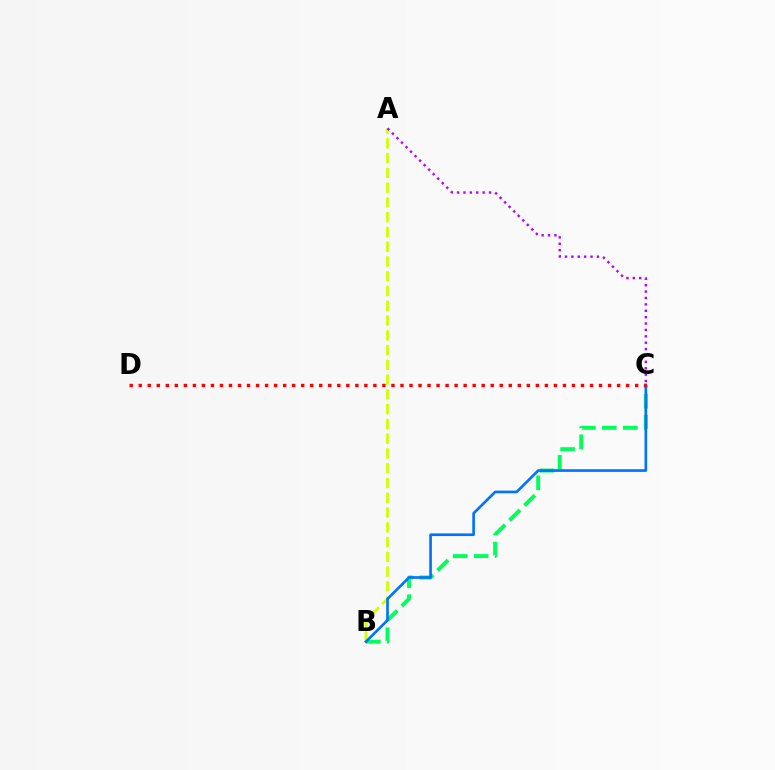{('B', 'C'): [{'color': '#00ff5c', 'line_style': 'dashed', 'thickness': 2.86}, {'color': '#0074ff', 'line_style': 'solid', 'thickness': 1.92}], ('A', 'B'): [{'color': '#d1ff00', 'line_style': 'dashed', 'thickness': 2.01}], ('A', 'C'): [{'color': '#b900ff', 'line_style': 'dotted', 'thickness': 1.74}], ('C', 'D'): [{'color': '#ff0000', 'line_style': 'dotted', 'thickness': 2.45}]}